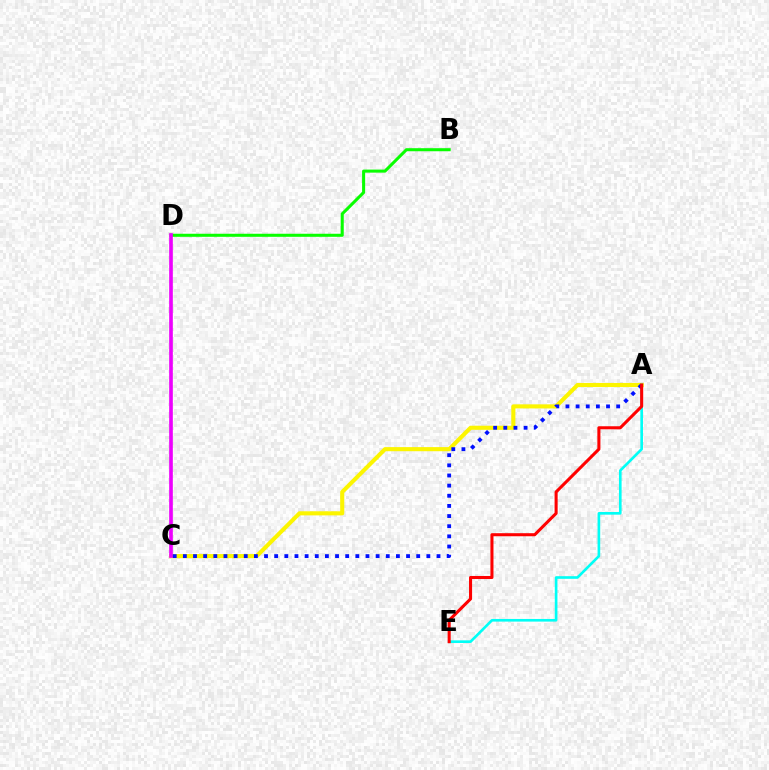{('A', 'C'): [{'color': '#fcf500', 'line_style': 'solid', 'thickness': 2.95}, {'color': '#0010ff', 'line_style': 'dotted', 'thickness': 2.76}], ('A', 'E'): [{'color': '#00fff6', 'line_style': 'solid', 'thickness': 1.9}, {'color': '#ff0000', 'line_style': 'solid', 'thickness': 2.2}], ('B', 'D'): [{'color': '#08ff00', 'line_style': 'solid', 'thickness': 2.2}], ('C', 'D'): [{'color': '#ee00ff', 'line_style': 'solid', 'thickness': 2.63}]}